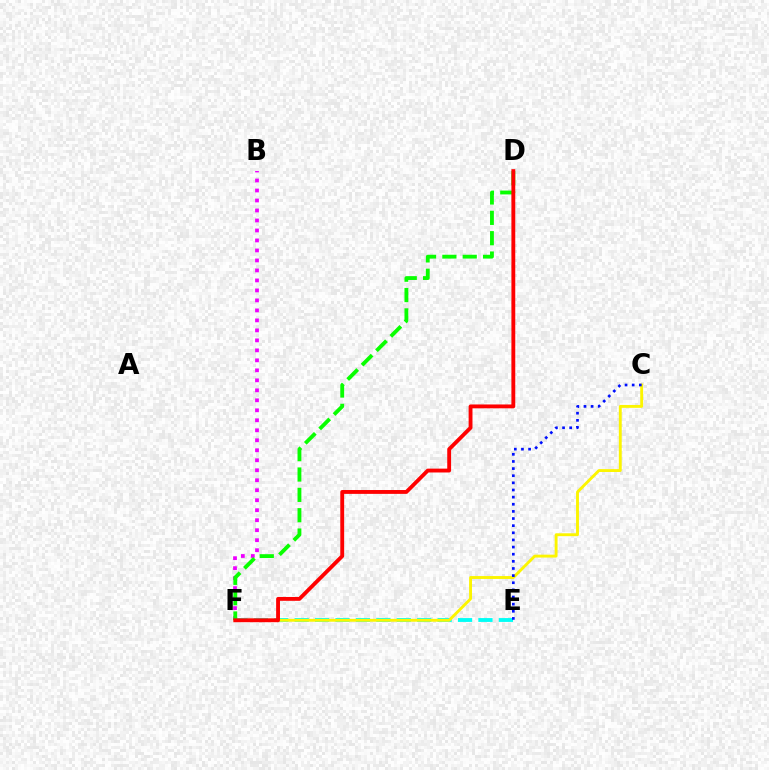{('B', 'F'): [{'color': '#ee00ff', 'line_style': 'dotted', 'thickness': 2.71}], ('E', 'F'): [{'color': '#00fff6', 'line_style': 'dashed', 'thickness': 2.77}], ('C', 'F'): [{'color': '#fcf500', 'line_style': 'solid', 'thickness': 2.08}], ('D', 'F'): [{'color': '#08ff00', 'line_style': 'dashed', 'thickness': 2.76}, {'color': '#ff0000', 'line_style': 'solid', 'thickness': 2.77}], ('C', 'E'): [{'color': '#0010ff', 'line_style': 'dotted', 'thickness': 1.94}]}